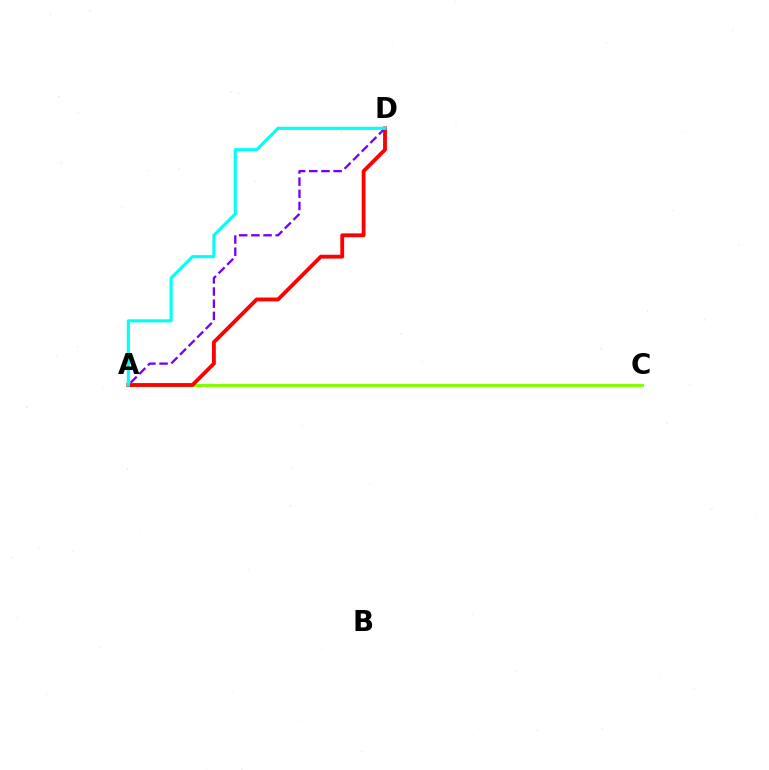{('A', 'C'): [{'color': '#84ff00', 'line_style': 'solid', 'thickness': 2.24}], ('A', 'D'): [{'color': '#ff0000', 'line_style': 'solid', 'thickness': 2.77}, {'color': '#7200ff', 'line_style': 'dashed', 'thickness': 1.65}, {'color': '#00fff6', 'line_style': 'solid', 'thickness': 2.24}]}